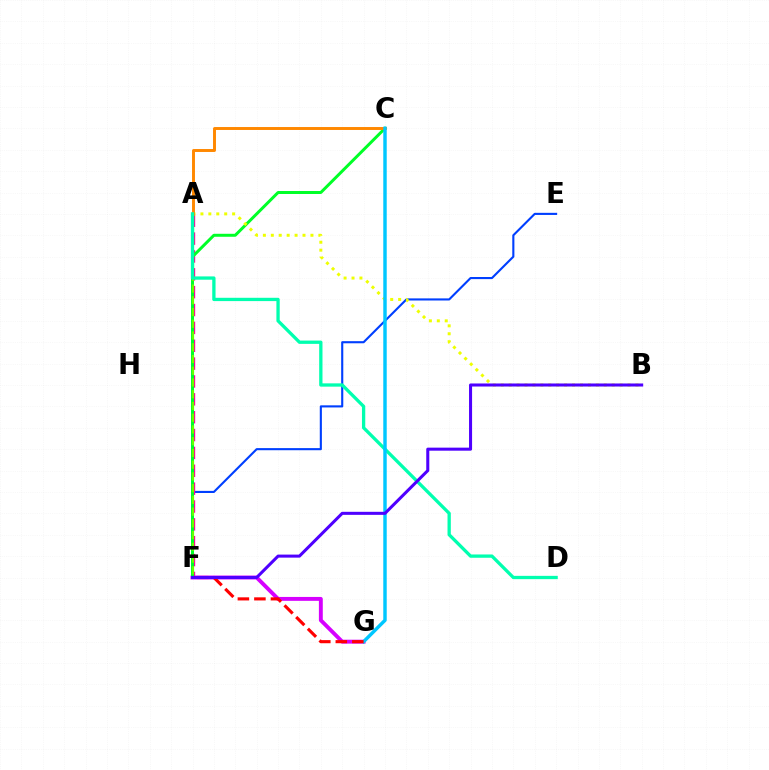{('F', 'G'): [{'color': '#d600ff', 'line_style': 'solid', 'thickness': 2.8}, {'color': '#ff0000', 'line_style': 'dashed', 'thickness': 2.24}], ('E', 'F'): [{'color': '#003fff', 'line_style': 'solid', 'thickness': 1.52}], ('A', 'F'): [{'color': '#ff00a0', 'line_style': 'dashed', 'thickness': 2.43}, {'color': '#66ff00', 'line_style': 'dashed', 'thickness': 1.6}], ('C', 'F'): [{'color': '#00ff27', 'line_style': 'solid', 'thickness': 2.15}], ('A', 'B'): [{'color': '#eeff00', 'line_style': 'dotted', 'thickness': 2.15}], ('A', 'C'): [{'color': '#ff8800', 'line_style': 'solid', 'thickness': 2.11}], ('A', 'D'): [{'color': '#00ffaf', 'line_style': 'solid', 'thickness': 2.38}], ('C', 'G'): [{'color': '#00c7ff', 'line_style': 'solid', 'thickness': 2.48}], ('B', 'F'): [{'color': '#4f00ff', 'line_style': 'solid', 'thickness': 2.19}]}